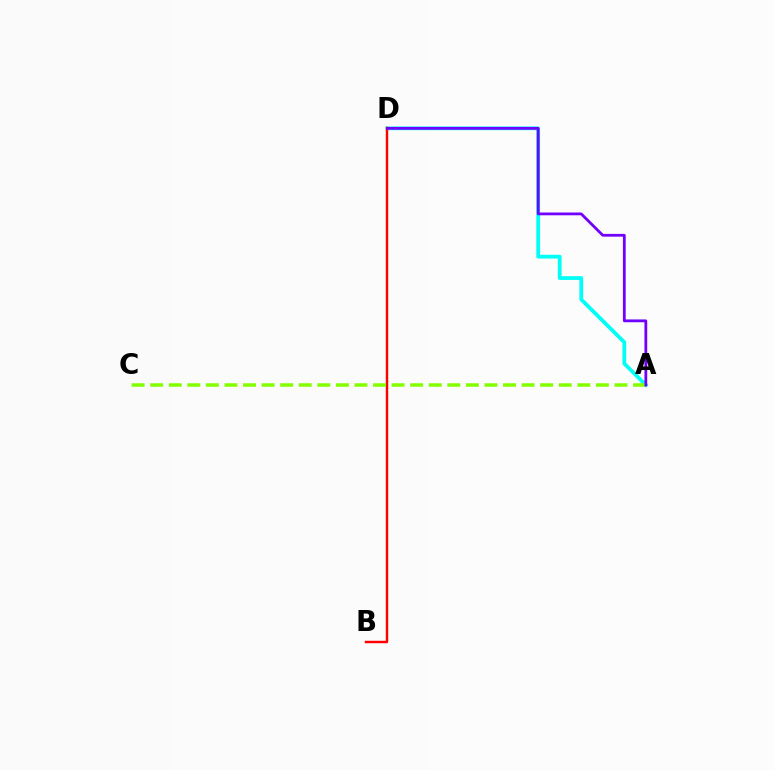{('A', 'D'): [{'color': '#00fff6', 'line_style': 'solid', 'thickness': 2.71}, {'color': '#7200ff', 'line_style': 'solid', 'thickness': 2.01}], ('B', 'D'): [{'color': '#ff0000', 'line_style': 'solid', 'thickness': 1.74}], ('A', 'C'): [{'color': '#84ff00', 'line_style': 'dashed', 'thickness': 2.52}]}